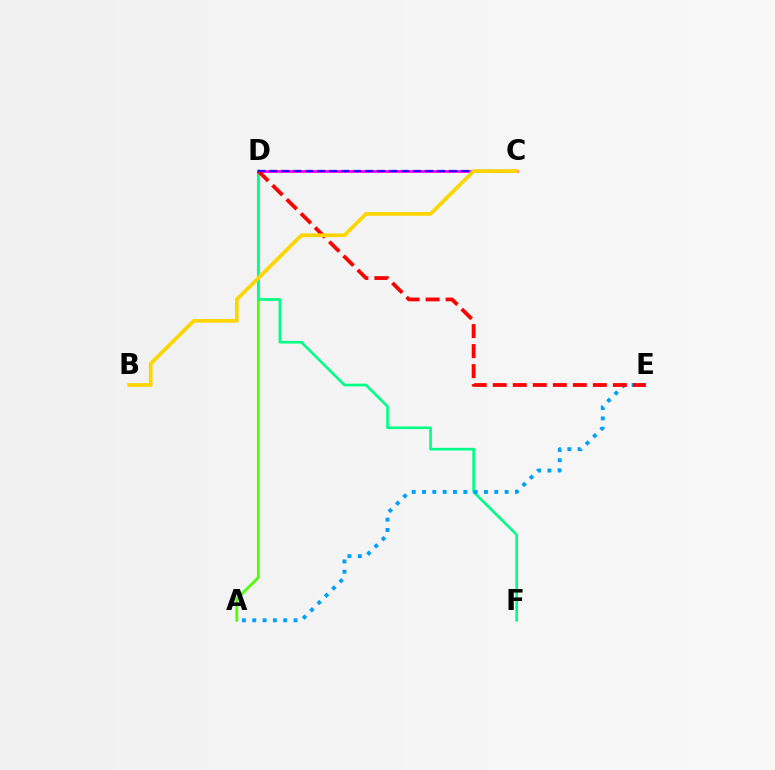{('A', 'D'): [{'color': '#4fff00', 'line_style': 'solid', 'thickness': 1.98}], ('D', 'F'): [{'color': '#00ff86', 'line_style': 'solid', 'thickness': 1.91}], ('A', 'E'): [{'color': '#009eff', 'line_style': 'dotted', 'thickness': 2.81}], ('C', 'D'): [{'color': '#ff00ed', 'line_style': 'solid', 'thickness': 2.01}, {'color': '#3700ff', 'line_style': 'dashed', 'thickness': 1.63}], ('D', 'E'): [{'color': '#ff0000', 'line_style': 'dashed', 'thickness': 2.72}], ('B', 'C'): [{'color': '#ffd500', 'line_style': 'solid', 'thickness': 2.67}]}